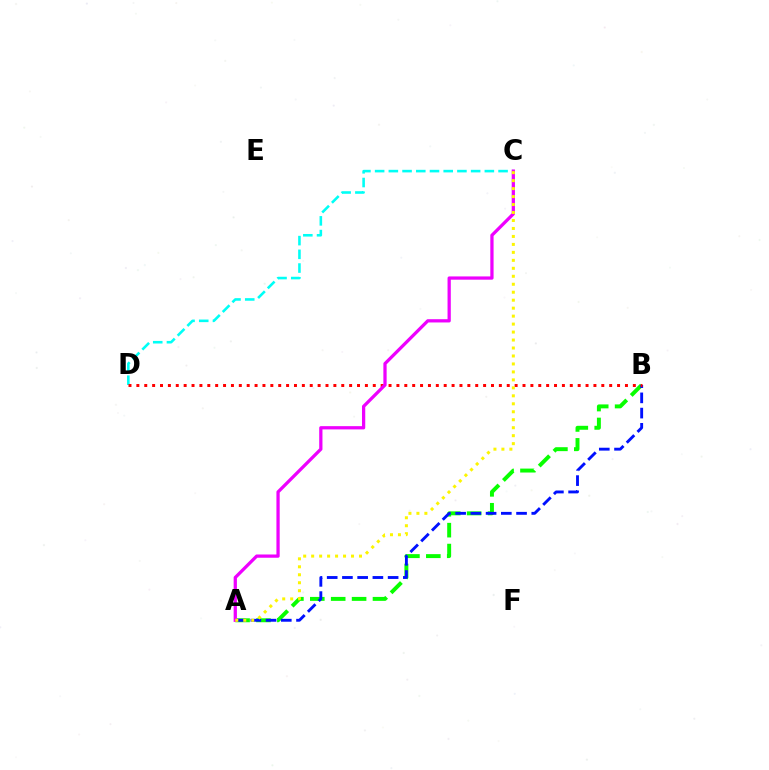{('A', 'B'): [{'color': '#08ff00', 'line_style': 'dashed', 'thickness': 2.84}, {'color': '#0010ff', 'line_style': 'dashed', 'thickness': 2.07}], ('C', 'D'): [{'color': '#00fff6', 'line_style': 'dashed', 'thickness': 1.86}], ('B', 'D'): [{'color': '#ff0000', 'line_style': 'dotted', 'thickness': 2.14}], ('A', 'C'): [{'color': '#ee00ff', 'line_style': 'solid', 'thickness': 2.35}, {'color': '#fcf500', 'line_style': 'dotted', 'thickness': 2.17}]}